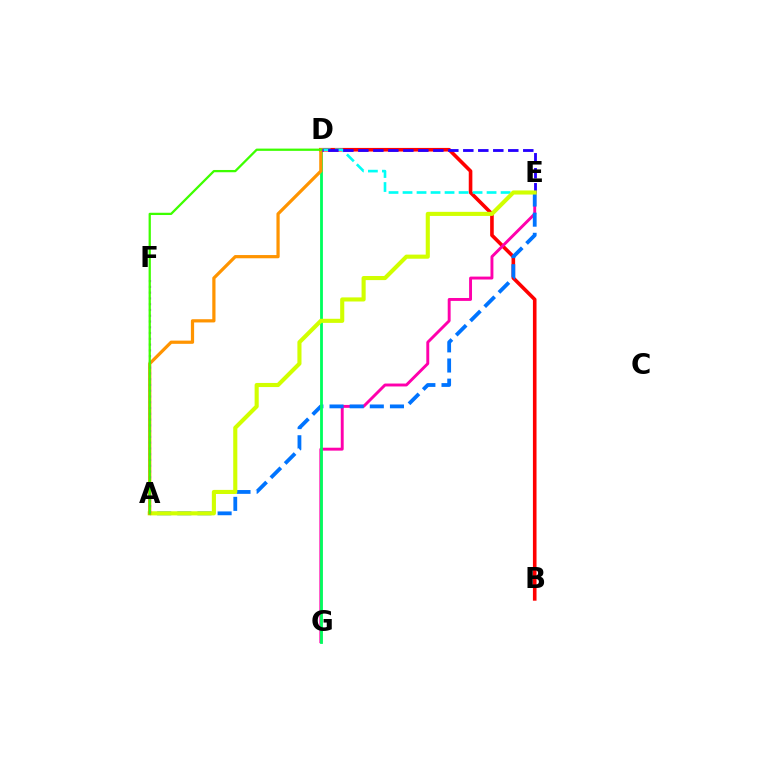{('B', 'D'): [{'color': '#ff0000', 'line_style': 'solid', 'thickness': 2.6}], ('E', 'G'): [{'color': '#ff00ac', 'line_style': 'solid', 'thickness': 2.1}], ('A', 'E'): [{'color': '#0074ff', 'line_style': 'dashed', 'thickness': 2.74}, {'color': '#d1ff00', 'line_style': 'solid', 'thickness': 2.95}], ('D', 'G'): [{'color': '#00ff5c', 'line_style': 'solid', 'thickness': 2.02}], ('D', 'E'): [{'color': '#00fff6', 'line_style': 'dashed', 'thickness': 1.9}, {'color': '#2500ff', 'line_style': 'dashed', 'thickness': 2.04}], ('A', 'D'): [{'color': '#ff9400', 'line_style': 'solid', 'thickness': 2.32}, {'color': '#3dff00', 'line_style': 'solid', 'thickness': 1.63}], ('A', 'F'): [{'color': '#b900ff', 'line_style': 'dotted', 'thickness': 1.57}]}